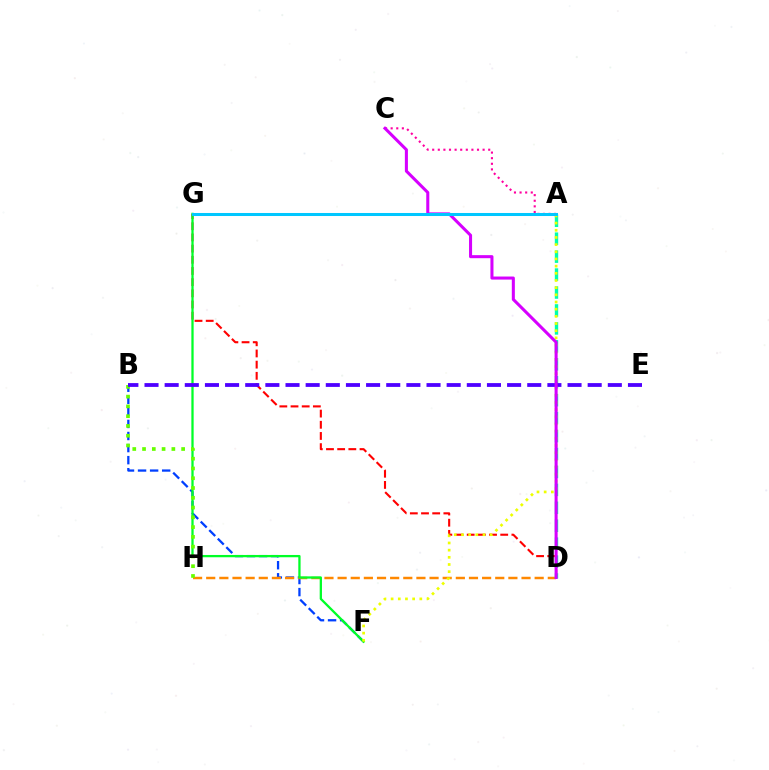{('D', 'G'): [{'color': '#ff0000', 'line_style': 'dashed', 'thickness': 1.52}], ('B', 'F'): [{'color': '#003fff', 'line_style': 'dashed', 'thickness': 1.64}], ('A', 'C'): [{'color': '#ff00a0', 'line_style': 'dotted', 'thickness': 1.52}], ('D', 'H'): [{'color': '#ff8800', 'line_style': 'dashed', 'thickness': 1.78}], ('F', 'G'): [{'color': '#00ff27', 'line_style': 'solid', 'thickness': 1.64}], ('B', 'H'): [{'color': '#66ff00', 'line_style': 'dotted', 'thickness': 2.66}], ('A', 'D'): [{'color': '#00ffaf', 'line_style': 'dashed', 'thickness': 2.44}], ('B', 'E'): [{'color': '#4f00ff', 'line_style': 'dashed', 'thickness': 2.74}], ('A', 'F'): [{'color': '#eeff00', 'line_style': 'dotted', 'thickness': 1.95}], ('C', 'D'): [{'color': '#d600ff', 'line_style': 'solid', 'thickness': 2.19}], ('A', 'G'): [{'color': '#00c7ff', 'line_style': 'solid', 'thickness': 2.18}]}